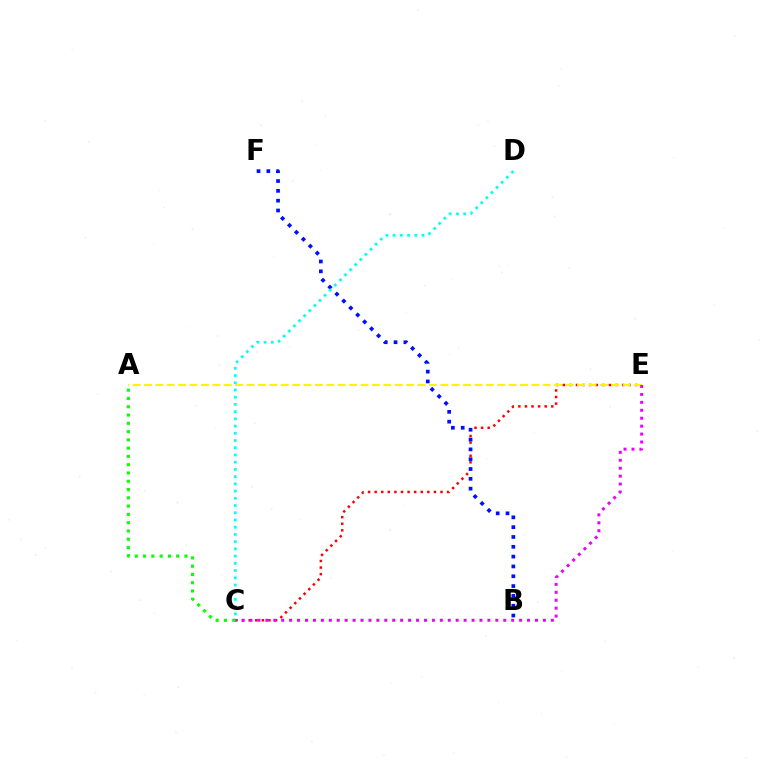{('C', 'E'): [{'color': '#ff0000', 'line_style': 'dotted', 'thickness': 1.79}, {'color': '#ee00ff', 'line_style': 'dotted', 'thickness': 2.15}], ('A', 'E'): [{'color': '#fcf500', 'line_style': 'dashed', 'thickness': 1.55}], ('B', 'F'): [{'color': '#0010ff', 'line_style': 'dotted', 'thickness': 2.67}], ('A', 'C'): [{'color': '#08ff00', 'line_style': 'dotted', 'thickness': 2.25}], ('C', 'D'): [{'color': '#00fff6', 'line_style': 'dotted', 'thickness': 1.96}]}